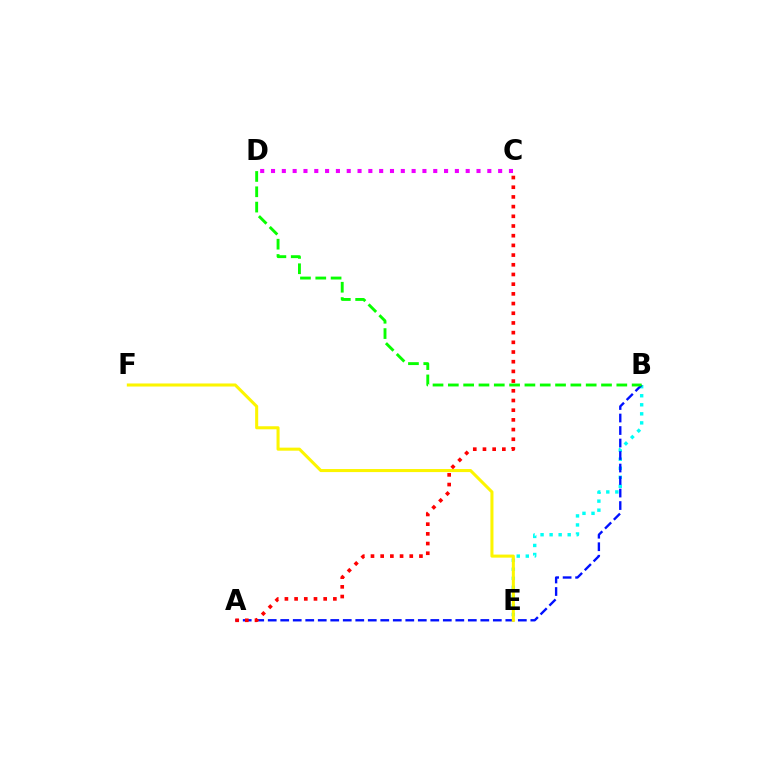{('B', 'E'): [{'color': '#00fff6', 'line_style': 'dotted', 'thickness': 2.46}], ('A', 'B'): [{'color': '#0010ff', 'line_style': 'dashed', 'thickness': 1.7}], ('C', 'D'): [{'color': '#ee00ff', 'line_style': 'dotted', 'thickness': 2.94}], ('E', 'F'): [{'color': '#fcf500', 'line_style': 'solid', 'thickness': 2.2}], ('B', 'D'): [{'color': '#08ff00', 'line_style': 'dashed', 'thickness': 2.08}], ('A', 'C'): [{'color': '#ff0000', 'line_style': 'dotted', 'thickness': 2.63}]}